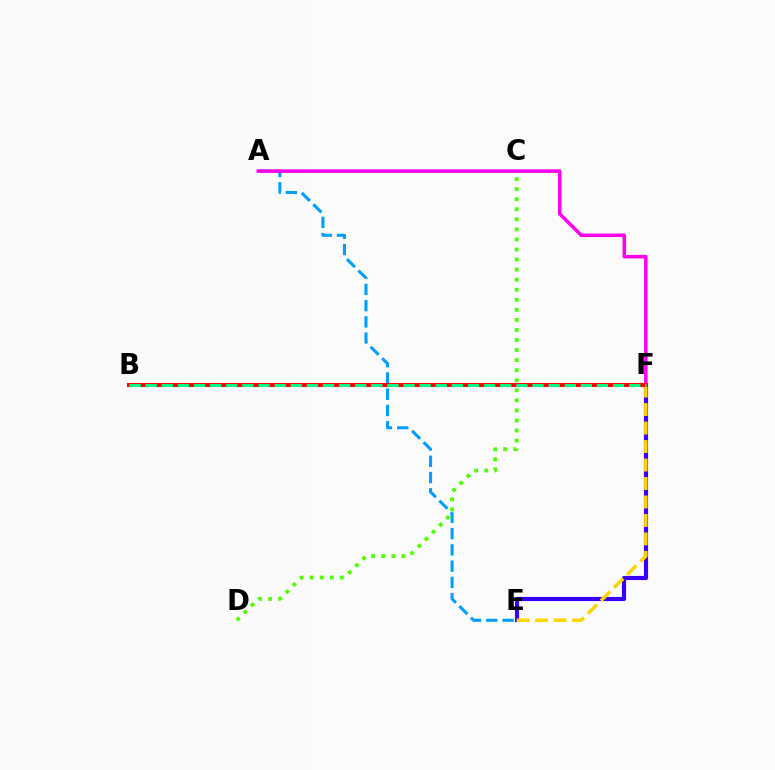{('E', 'F'): [{'color': '#3700ff', 'line_style': 'solid', 'thickness': 2.97}, {'color': '#ffd500', 'line_style': 'dashed', 'thickness': 2.51}], ('A', 'E'): [{'color': '#009eff', 'line_style': 'dashed', 'thickness': 2.21}], ('A', 'F'): [{'color': '#ff00ed', 'line_style': 'solid', 'thickness': 2.55}], ('B', 'F'): [{'color': '#ff0000', 'line_style': 'solid', 'thickness': 2.9}, {'color': '#00ff86', 'line_style': 'dashed', 'thickness': 2.19}], ('C', 'D'): [{'color': '#4fff00', 'line_style': 'dotted', 'thickness': 2.73}]}